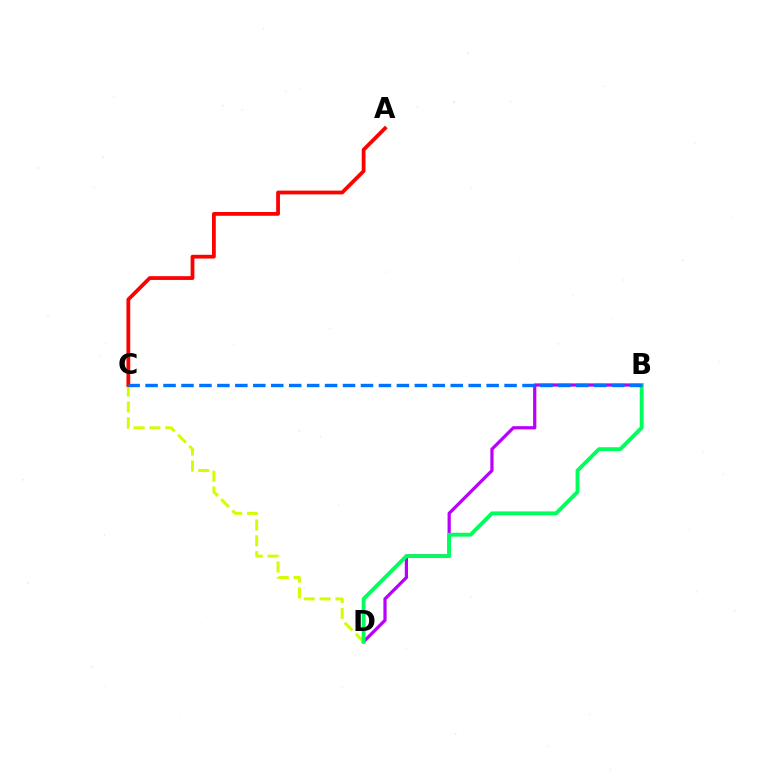{('B', 'D'): [{'color': '#b900ff', 'line_style': 'solid', 'thickness': 2.32}, {'color': '#00ff5c', 'line_style': 'solid', 'thickness': 2.78}], ('C', 'D'): [{'color': '#d1ff00', 'line_style': 'dashed', 'thickness': 2.15}], ('A', 'C'): [{'color': '#ff0000', 'line_style': 'solid', 'thickness': 2.72}], ('B', 'C'): [{'color': '#0074ff', 'line_style': 'dashed', 'thickness': 2.44}]}